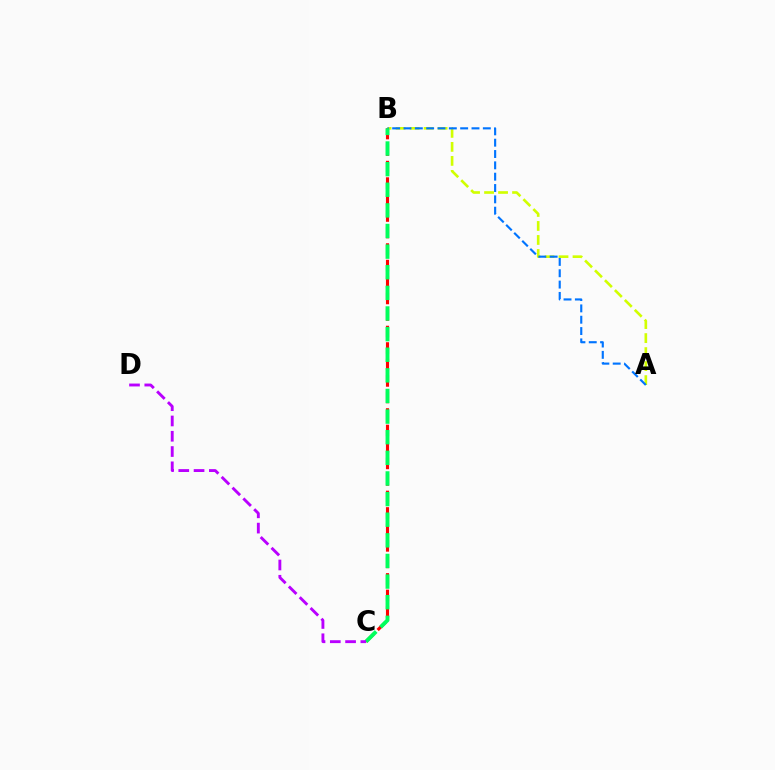{('A', 'B'): [{'color': '#d1ff00', 'line_style': 'dashed', 'thickness': 1.9}, {'color': '#0074ff', 'line_style': 'dashed', 'thickness': 1.54}], ('B', 'C'): [{'color': '#ff0000', 'line_style': 'dashed', 'thickness': 2.24}, {'color': '#00ff5c', 'line_style': 'dashed', 'thickness': 2.8}], ('C', 'D'): [{'color': '#b900ff', 'line_style': 'dashed', 'thickness': 2.08}]}